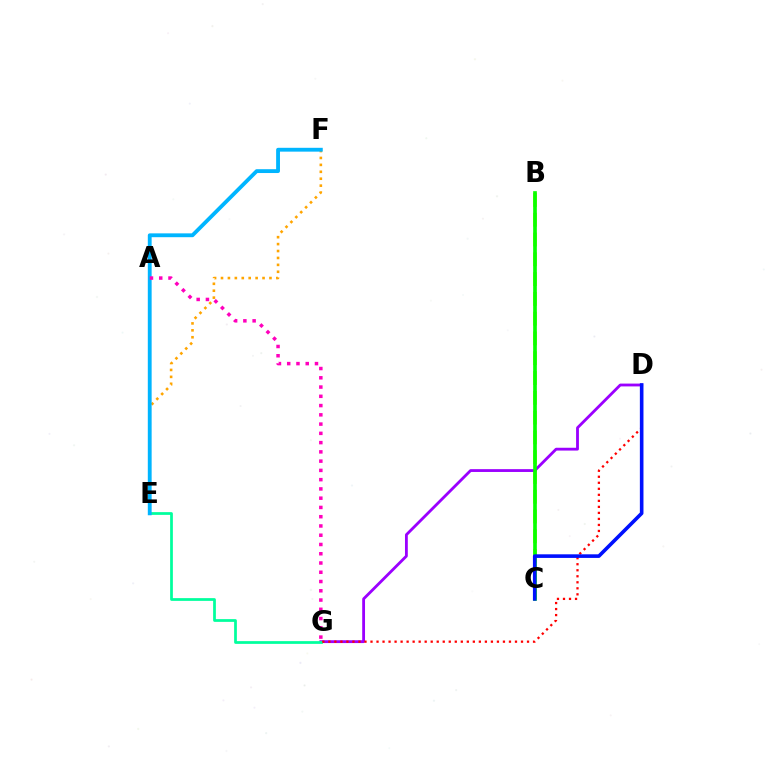{('E', 'F'): [{'color': '#ffa500', 'line_style': 'dotted', 'thickness': 1.88}, {'color': '#00b5ff', 'line_style': 'solid', 'thickness': 2.76}], ('B', 'C'): [{'color': '#b3ff00', 'line_style': 'dashed', 'thickness': 2.69}, {'color': '#08ff00', 'line_style': 'solid', 'thickness': 2.63}], ('D', 'G'): [{'color': '#9b00ff', 'line_style': 'solid', 'thickness': 2.03}, {'color': '#ff0000', 'line_style': 'dotted', 'thickness': 1.64}], ('E', 'G'): [{'color': '#00ff9d', 'line_style': 'solid', 'thickness': 1.98}], ('C', 'D'): [{'color': '#0010ff', 'line_style': 'solid', 'thickness': 2.6}], ('A', 'G'): [{'color': '#ff00bd', 'line_style': 'dotted', 'thickness': 2.52}]}